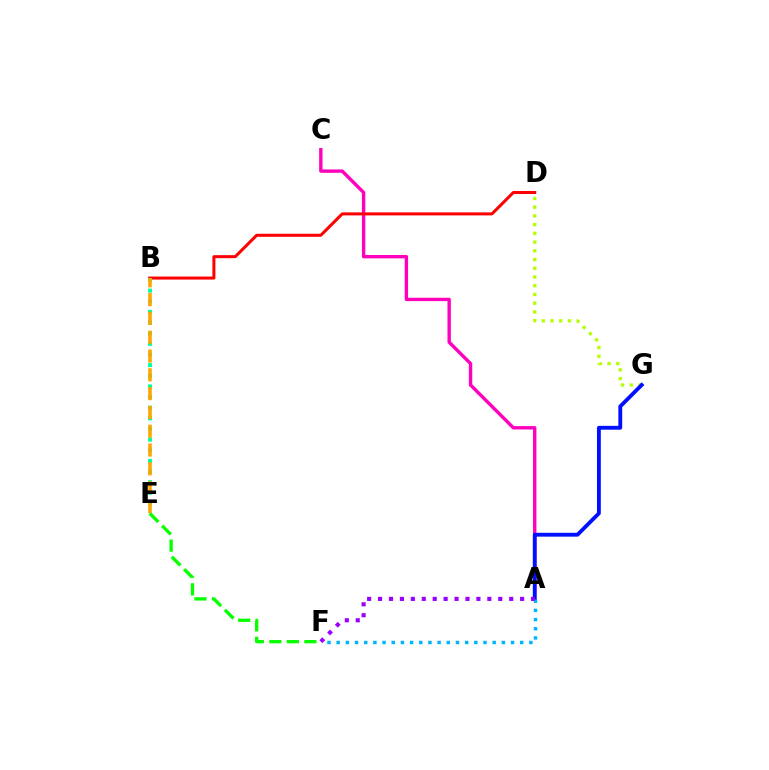{('A', 'C'): [{'color': '#ff00bd', 'line_style': 'solid', 'thickness': 2.43}], ('D', 'G'): [{'color': '#b3ff00', 'line_style': 'dotted', 'thickness': 2.37}], ('A', 'G'): [{'color': '#0010ff', 'line_style': 'solid', 'thickness': 2.77}], ('A', 'F'): [{'color': '#00b5ff', 'line_style': 'dotted', 'thickness': 2.49}, {'color': '#9b00ff', 'line_style': 'dotted', 'thickness': 2.97}], ('B', 'D'): [{'color': '#ff0000', 'line_style': 'solid', 'thickness': 2.18}], ('E', 'F'): [{'color': '#08ff00', 'line_style': 'dashed', 'thickness': 2.38}], ('B', 'E'): [{'color': '#00ff9d', 'line_style': 'dotted', 'thickness': 2.89}, {'color': '#ffa500', 'line_style': 'dashed', 'thickness': 2.55}]}